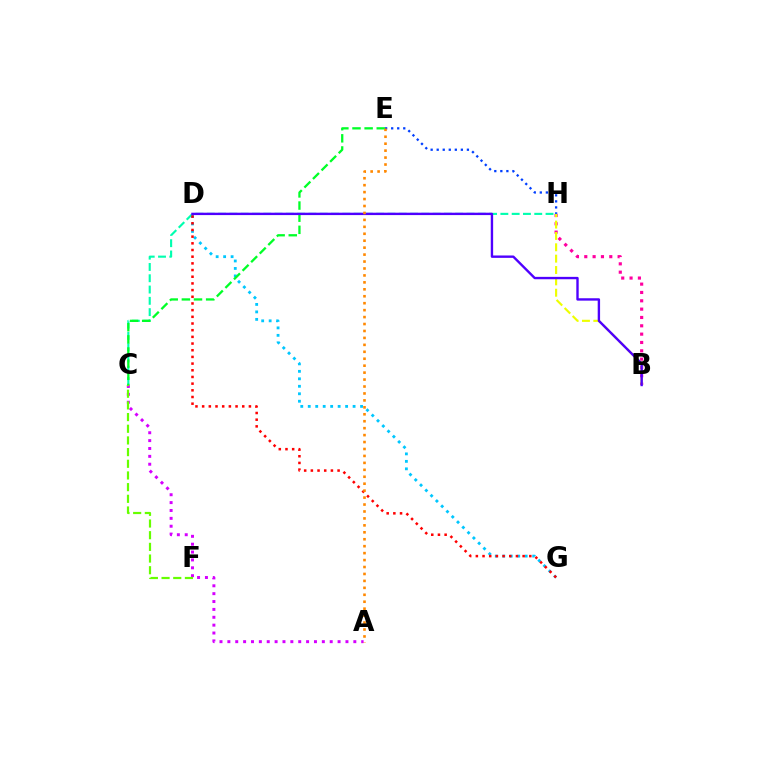{('C', 'H'): [{'color': '#00ffaf', 'line_style': 'dashed', 'thickness': 1.53}], ('D', 'G'): [{'color': '#00c7ff', 'line_style': 'dotted', 'thickness': 2.03}, {'color': '#ff0000', 'line_style': 'dotted', 'thickness': 1.82}], ('B', 'H'): [{'color': '#ff00a0', 'line_style': 'dotted', 'thickness': 2.26}, {'color': '#eeff00', 'line_style': 'dashed', 'thickness': 1.54}], ('A', 'C'): [{'color': '#d600ff', 'line_style': 'dotted', 'thickness': 2.14}], ('C', 'E'): [{'color': '#00ff27', 'line_style': 'dashed', 'thickness': 1.65}], ('B', 'D'): [{'color': '#4f00ff', 'line_style': 'solid', 'thickness': 1.72}], ('E', 'H'): [{'color': '#003fff', 'line_style': 'dotted', 'thickness': 1.64}], ('C', 'F'): [{'color': '#66ff00', 'line_style': 'dashed', 'thickness': 1.59}], ('A', 'E'): [{'color': '#ff8800', 'line_style': 'dotted', 'thickness': 1.89}]}